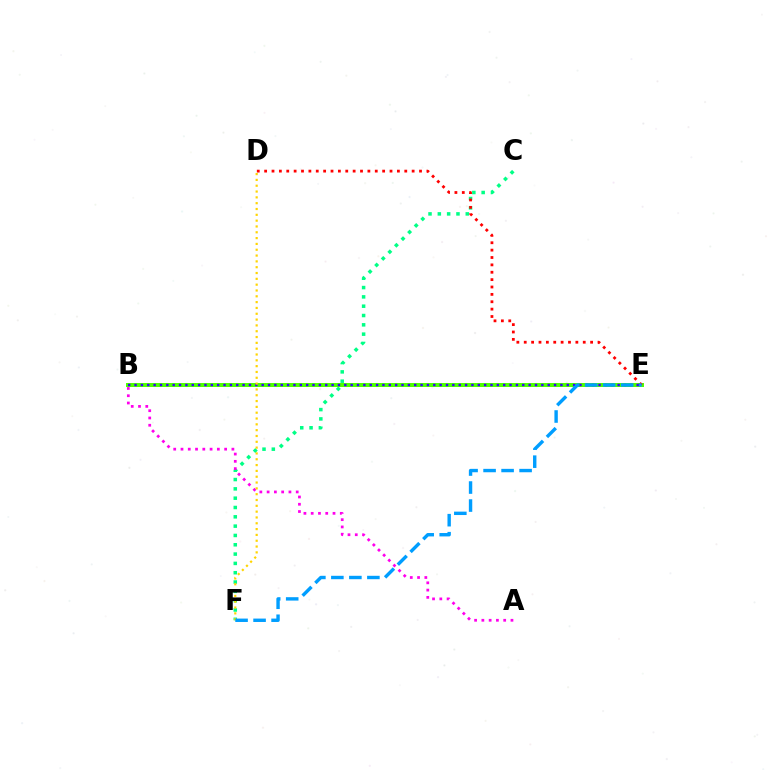{('C', 'F'): [{'color': '#00ff86', 'line_style': 'dotted', 'thickness': 2.53}], ('B', 'E'): [{'color': '#4fff00', 'line_style': 'solid', 'thickness': 2.87}, {'color': '#3700ff', 'line_style': 'dotted', 'thickness': 1.73}], ('A', 'B'): [{'color': '#ff00ed', 'line_style': 'dotted', 'thickness': 1.98}], ('D', 'E'): [{'color': '#ff0000', 'line_style': 'dotted', 'thickness': 2.0}], ('D', 'F'): [{'color': '#ffd500', 'line_style': 'dotted', 'thickness': 1.58}], ('E', 'F'): [{'color': '#009eff', 'line_style': 'dashed', 'thickness': 2.45}]}